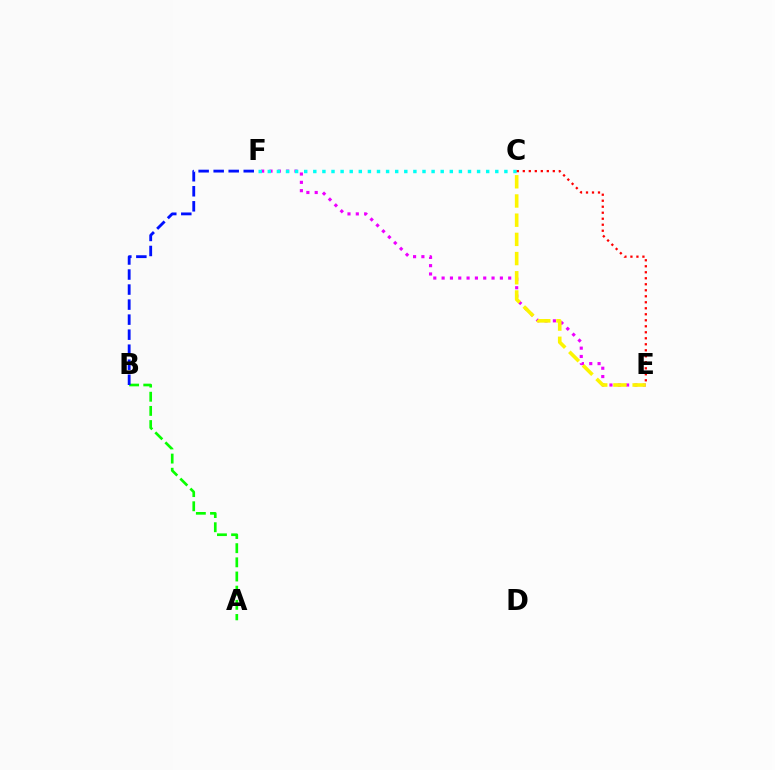{('E', 'F'): [{'color': '#ee00ff', 'line_style': 'dotted', 'thickness': 2.26}], ('C', 'F'): [{'color': '#00fff6', 'line_style': 'dotted', 'thickness': 2.47}], ('C', 'E'): [{'color': '#fcf500', 'line_style': 'dashed', 'thickness': 2.61}, {'color': '#ff0000', 'line_style': 'dotted', 'thickness': 1.63}], ('A', 'B'): [{'color': '#08ff00', 'line_style': 'dashed', 'thickness': 1.92}], ('B', 'F'): [{'color': '#0010ff', 'line_style': 'dashed', 'thickness': 2.04}]}